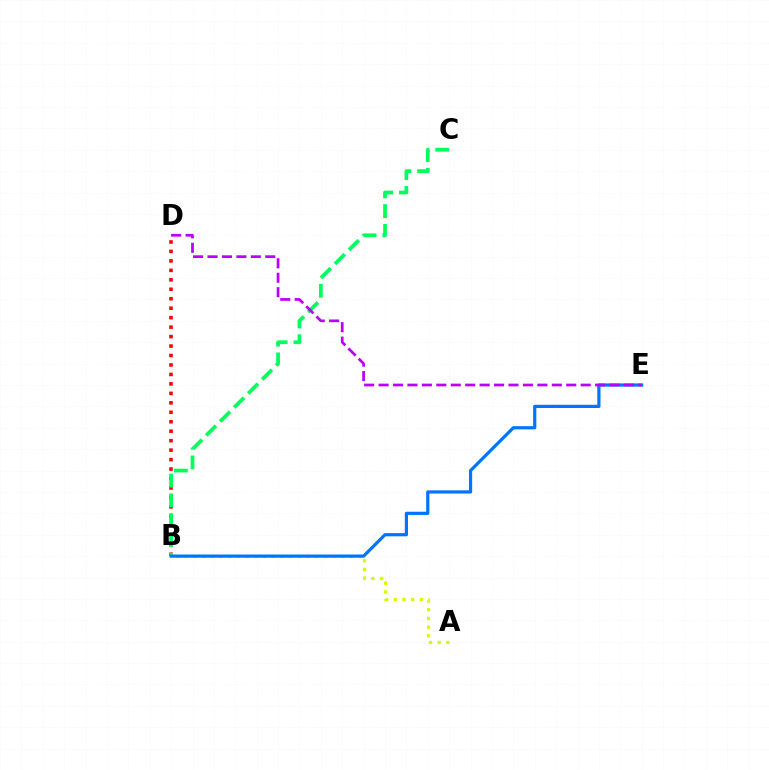{('A', 'B'): [{'color': '#d1ff00', 'line_style': 'dotted', 'thickness': 2.36}], ('B', 'D'): [{'color': '#ff0000', 'line_style': 'dotted', 'thickness': 2.57}], ('B', 'C'): [{'color': '#00ff5c', 'line_style': 'dashed', 'thickness': 2.69}], ('B', 'E'): [{'color': '#0074ff', 'line_style': 'solid', 'thickness': 2.3}], ('D', 'E'): [{'color': '#b900ff', 'line_style': 'dashed', 'thickness': 1.96}]}